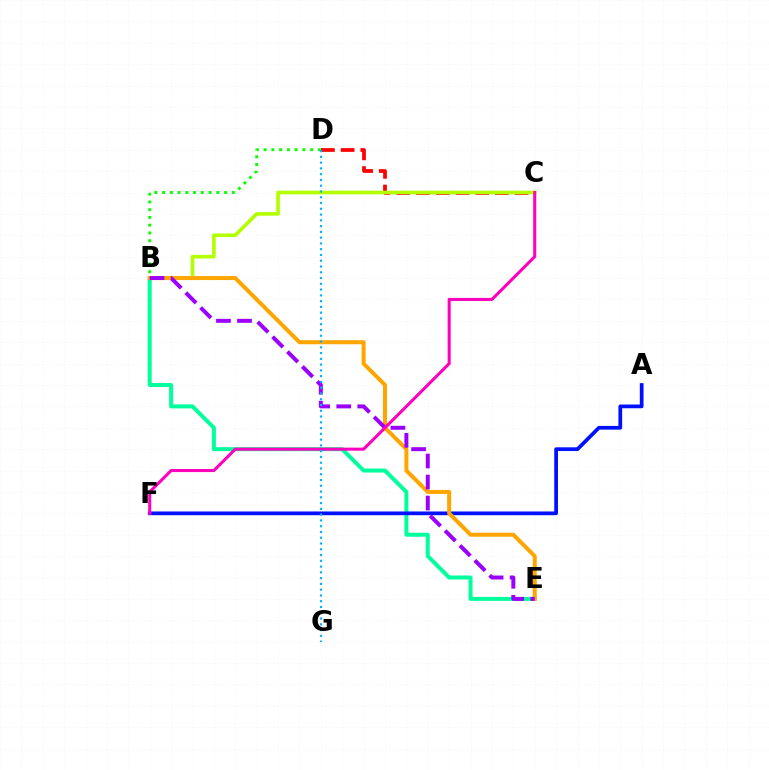{('C', 'D'): [{'color': '#ff0000', 'line_style': 'dashed', 'thickness': 2.68}], ('B', 'E'): [{'color': '#00ff9d', 'line_style': 'solid', 'thickness': 2.86}, {'color': '#ffa500', 'line_style': 'solid', 'thickness': 2.9}, {'color': '#9b00ff', 'line_style': 'dashed', 'thickness': 2.86}], ('A', 'F'): [{'color': '#0010ff', 'line_style': 'solid', 'thickness': 2.68}], ('B', 'C'): [{'color': '#b3ff00', 'line_style': 'solid', 'thickness': 2.62}], ('B', 'D'): [{'color': '#08ff00', 'line_style': 'dotted', 'thickness': 2.11}], ('C', 'F'): [{'color': '#ff00bd', 'line_style': 'solid', 'thickness': 2.2}], ('D', 'G'): [{'color': '#00b5ff', 'line_style': 'dotted', 'thickness': 1.57}]}